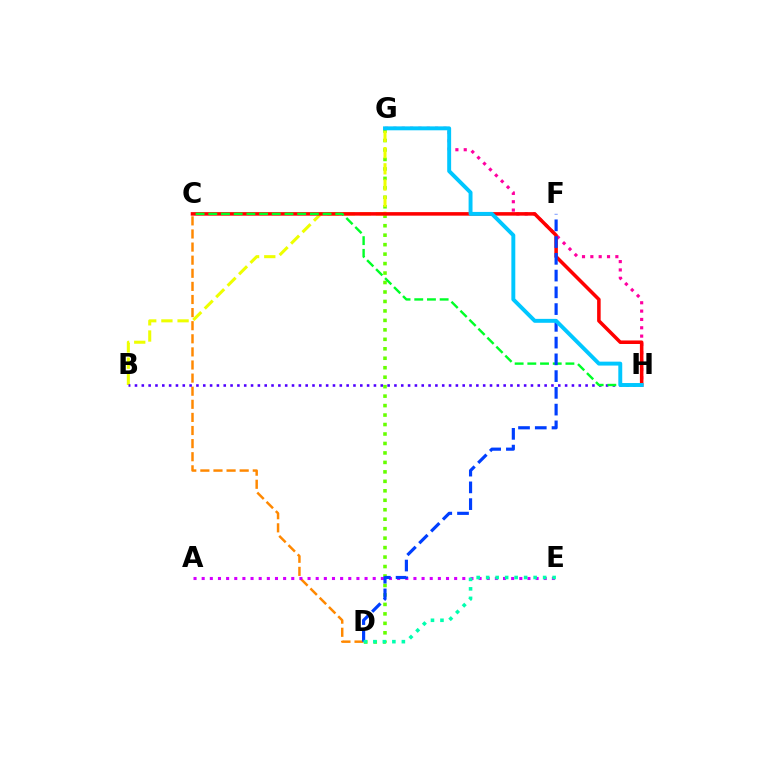{('C', 'D'): [{'color': '#ff8800', 'line_style': 'dashed', 'thickness': 1.78}], ('G', 'H'): [{'color': '#ff00a0', 'line_style': 'dotted', 'thickness': 2.27}, {'color': '#00c7ff', 'line_style': 'solid', 'thickness': 2.82}], ('D', 'G'): [{'color': '#66ff00', 'line_style': 'dotted', 'thickness': 2.57}], ('B', 'G'): [{'color': '#eeff00', 'line_style': 'dashed', 'thickness': 2.2}], ('C', 'H'): [{'color': '#ff0000', 'line_style': 'solid', 'thickness': 2.54}, {'color': '#00ff27', 'line_style': 'dashed', 'thickness': 1.72}], ('A', 'E'): [{'color': '#d600ff', 'line_style': 'dotted', 'thickness': 2.21}], ('B', 'H'): [{'color': '#4f00ff', 'line_style': 'dotted', 'thickness': 1.85}], ('D', 'F'): [{'color': '#003fff', 'line_style': 'dashed', 'thickness': 2.28}], ('D', 'E'): [{'color': '#00ffaf', 'line_style': 'dotted', 'thickness': 2.58}]}